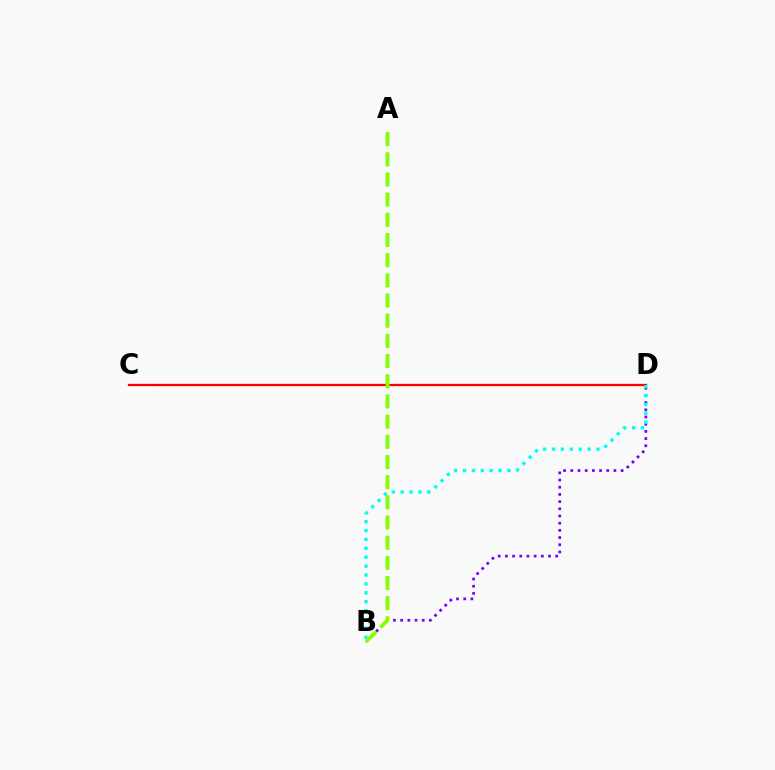{('B', 'D'): [{'color': '#7200ff', 'line_style': 'dotted', 'thickness': 1.95}, {'color': '#00fff6', 'line_style': 'dotted', 'thickness': 2.42}], ('C', 'D'): [{'color': '#ff0000', 'line_style': 'solid', 'thickness': 1.63}], ('A', 'B'): [{'color': '#84ff00', 'line_style': 'dashed', 'thickness': 2.74}]}